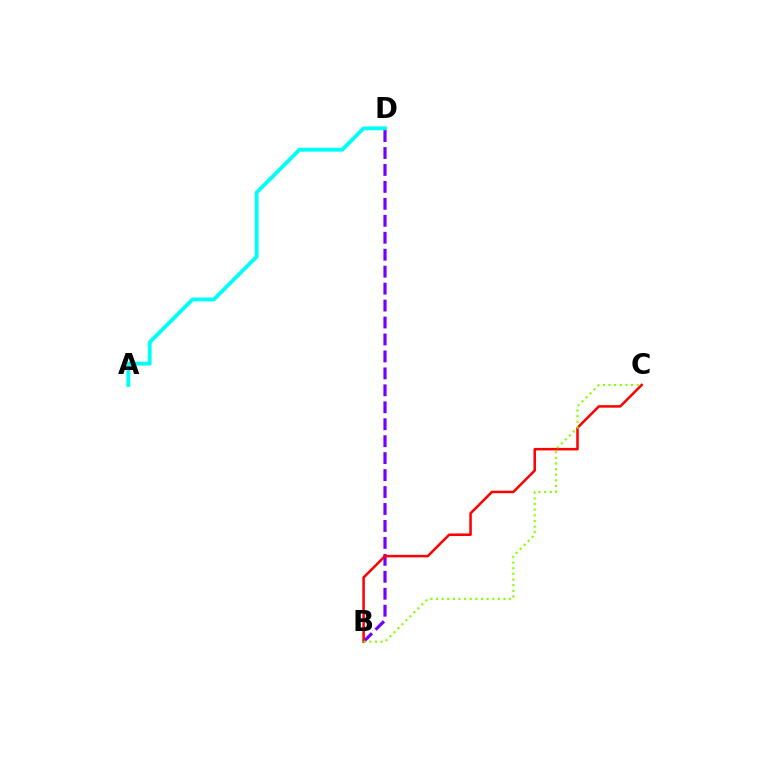{('A', 'D'): [{'color': '#00fff6', 'line_style': 'solid', 'thickness': 2.78}], ('B', 'D'): [{'color': '#7200ff', 'line_style': 'dashed', 'thickness': 2.3}], ('B', 'C'): [{'color': '#ff0000', 'line_style': 'solid', 'thickness': 1.82}, {'color': '#84ff00', 'line_style': 'dotted', 'thickness': 1.53}]}